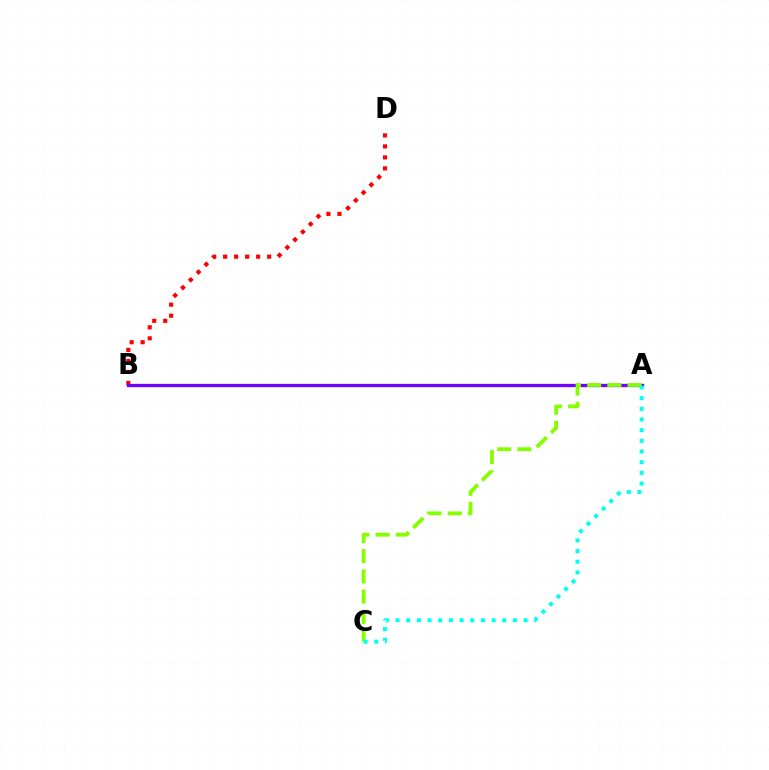{('B', 'D'): [{'color': '#ff0000', 'line_style': 'dotted', 'thickness': 2.99}], ('A', 'B'): [{'color': '#7200ff', 'line_style': 'solid', 'thickness': 2.38}], ('A', 'C'): [{'color': '#84ff00', 'line_style': 'dashed', 'thickness': 2.75}, {'color': '#00fff6', 'line_style': 'dotted', 'thickness': 2.9}]}